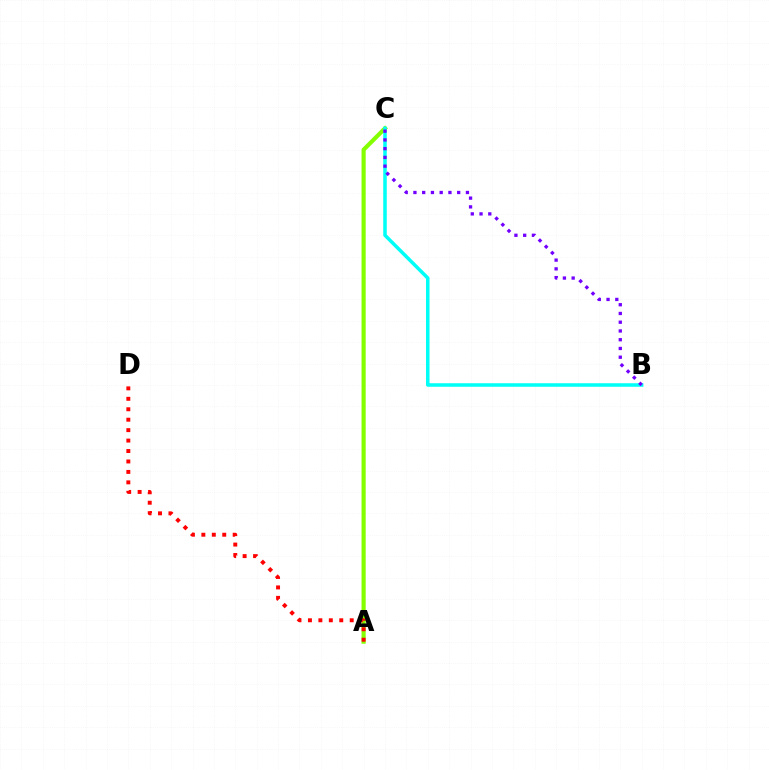{('A', 'C'): [{'color': '#84ff00', 'line_style': 'solid', 'thickness': 2.99}], ('B', 'C'): [{'color': '#00fff6', 'line_style': 'solid', 'thickness': 2.54}, {'color': '#7200ff', 'line_style': 'dotted', 'thickness': 2.38}], ('A', 'D'): [{'color': '#ff0000', 'line_style': 'dotted', 'thickness': 2.84}]}